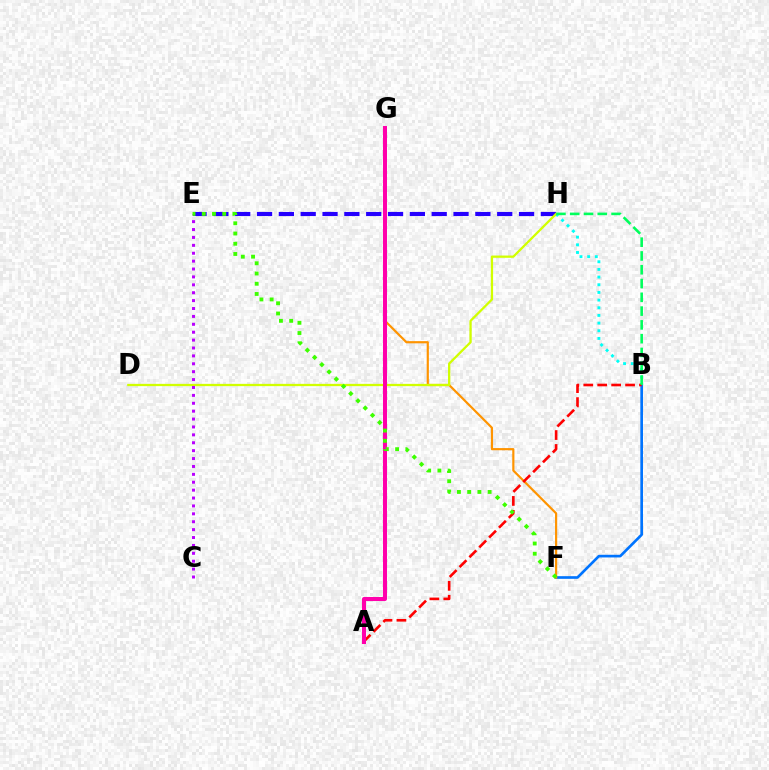{('B', 'F'): [{'color': '#0074ff', 'line_style': 'solid', 'thickness': 1.92}], ('F', 'G'): [{'color': '#ff9400', 'line_style': 'solid', 'thickness': 1.57}], ('E', 'H'): [{'color': '#2500ff', 'line_style': 'dashed', 'thickness': 2.97}], ('B', 'H'): [{'color': '#00fff6', 'line_style': 'dotted', 'thickness': 2.08}, {'color': '#00ff5c', 'line_style': 'dashed', 'thickness': 1.87}], ('D', 'H'): [{'color': '#d1ff00', 'line_style': 'solid', 'thickness': 1.64}], ('A', 'B'): [{'color': '#ff0000', 'line_style': 'dashed', 'thickness': 1.89}], ('C', 'E'): [{'color': '#b900ff', 'line_style': 'dotted', 'thickness': 2.15}], ('A', 'G'): [{'color': '#ff00ac', 'line_style': 'solid', 'thickness': 2.9}], ('E', 'F'): [{'color': '#3dff00', 'line_style': 'dotted', 'thickness': 2.78}]}